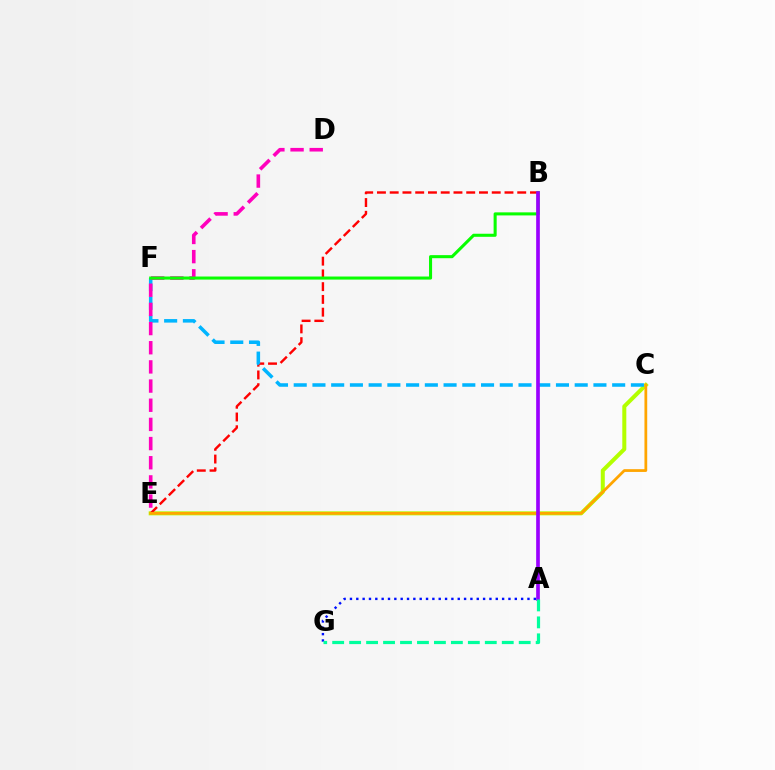{('C', 'E'): [{'color': '#b3ff00', 'line_style': 'solid', 'thickness': 2.89}, {'color': '#ffa500', 'line_style': 'solid', 'thickness': 1.99}], ('B', 'E'): [{'color': '#ff0000', 'line_style': 'dashed', 'thickness': 1.73}], ('C', 'F'): [{'color': '#00b5ff', 'line_style': 'dashed', 'thickness': 2.54}], ('D', 'E'): [{'color': '#ff00bd', 'line_style': 'dashed', 'thickness': 2.6}], ('A', 'G'): [{'color': '#0010ff', 'line_style': 'dotted', 'thickness': 1.72}, {'color': '#00ff9d', 'line_style': 'dashed', 'thickness': 2.3}], ('B', 'F'): [{'color': '#08ff00', 'line_style': 'solid', 'thickness': 2.2}], ('A', 'B'): [{'color': '#9b00ff', 'line_style': 'solid', 'thickness': 2.64}]}